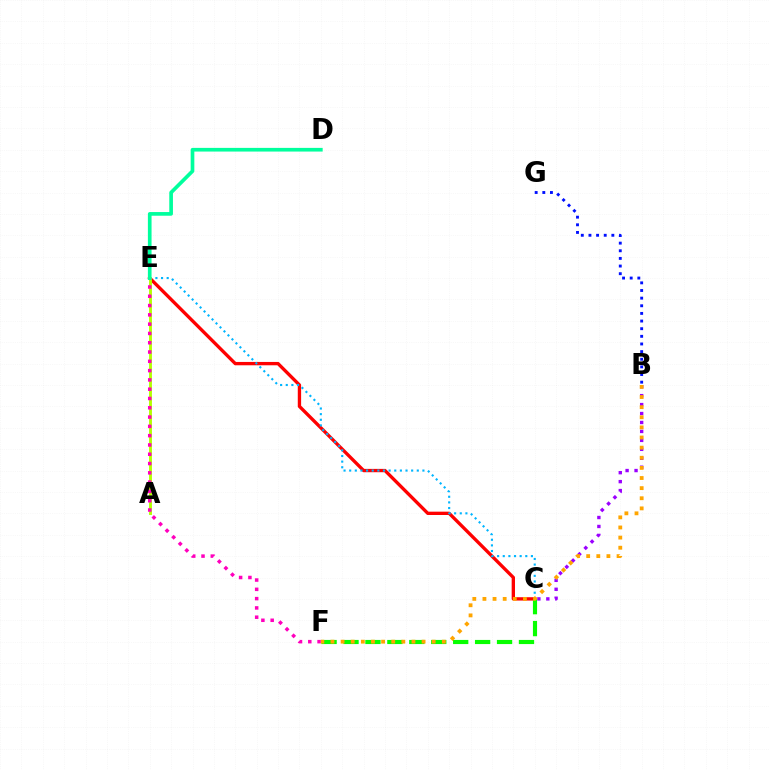{('C', 'E'): [{'color': '#ff0000', 'line_style': 'solid', 'thickness': 2.4}, {'color': '#00b5ff', 'line_style': 'dotted', 'thickness': 1.53}], ('C', 'F'): [{'color': '#08ff00', 'line_style': 'dashed', 'thickness': 2.98}], ('B', 'C'): [{'color': '#9b00ff', 'line_style': 'dotted', 'thickness': 2.43}], ('A', 'E'): [{'color': '#b3ff00', 'line_style': 'solid', 'thickness': 2.08}], ('E', 'F'): [{'color': '#ff00bd', 'line_style': 'dotted', 'thickness': 2.52}], ('D', 'E'): [{'color': '#00ff9d', 'line_style': 'solid', 'thickness': 2.65}], ('B', 'F'): [{'color': '#ffa500', 'line_style': 'dotted', 'thickness': 2.75}], ('B', 'G'): [{'color': '#0010ff', 'line_style': 'dotted', 'thickness': 2.08}]}